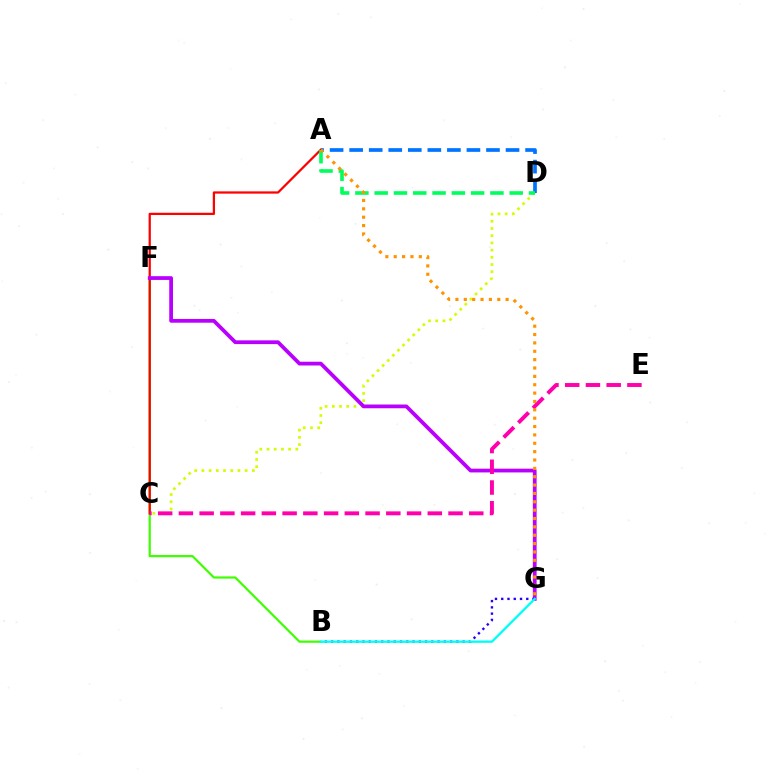{('C', 'D'): [{'color': '#d1ff00', 'line_style': 'dotted', 'thickness': 1.96}], ('B', 'F'): [{'color': '#3dff00', 'line_style': 'solid', 'thickness': 1.58}], ('A', 'C'): [{'color': '#ff0000', 'line_style': 'solid', 'thickness': 1.62}], ('F', 'G'): [{'color': '#b900ff', 'line_style': 'solid', 'thickness': 2.7}], ('C', 'E'): [{'color': '#ff00ac', 'line_style': 'dashed', 'thickness': 2.82}], ('B', 'G'): [{'color': '#2500ff', 'line_style': 'dotted', 'thickness': 1.7}, {'color': '#00fff6', 'line_style': 'solid', 'thickness': 1.67}], ('A', 'D'): [{'color': '#0074ff', 'line_style': 'dashed', 'thickness': 2.66}, {'color': '#00ff5c', 'line_style': 'dashed', 'thickness': 2.62}], ('A', 'G'): [{'color': '#ff9400', 'line_style': 'dotted', 'thickness': 2.27}]}